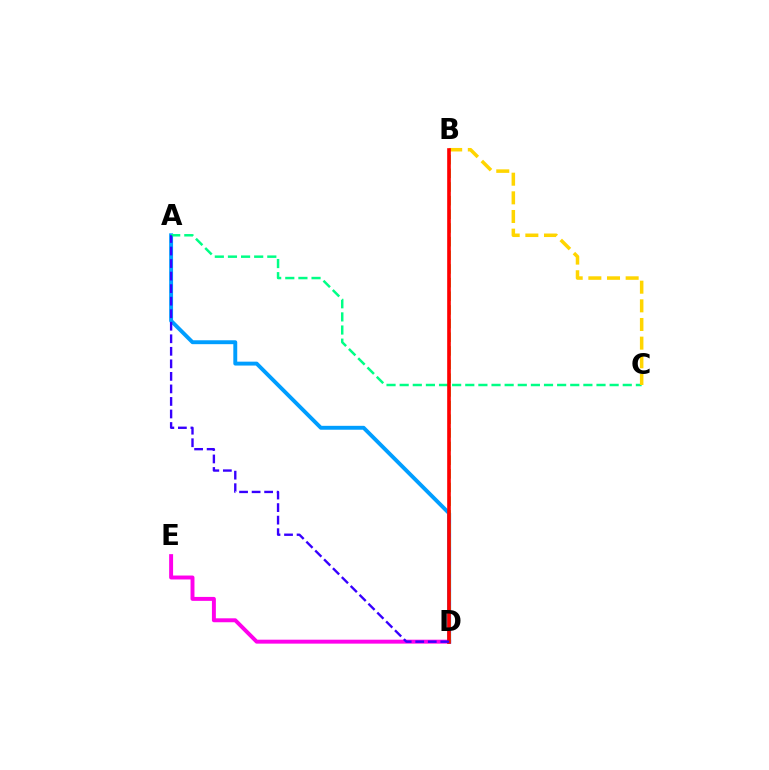{('D', 'E'): [{'color': '#ff00ed', 'line_style': 'solid', 'thickness': 2.84}], ('A', 'D'): [{'color': '#009eff', 'line_style': 'solid', 'thickness': 2.81}, {'color': '#3700ff', 'line_style': 'dashed', 'thickness': 1.7}], ('A', 'C'): [{'color': '#00ff86', 'line_style': 'dashed', 'thickness': 1.78}], ('B', 'C'): [{'color': '#ffd500', 'line_style': 'dashed', 'thickness': 2.53}], ('B', 'D'): [{'color': '#4fff00', 'line_style': 'dashed', 'thickness': 1.86}, {'color': '#ff0000', 'line_style': 'solid', 'thickness': 2.62}]}